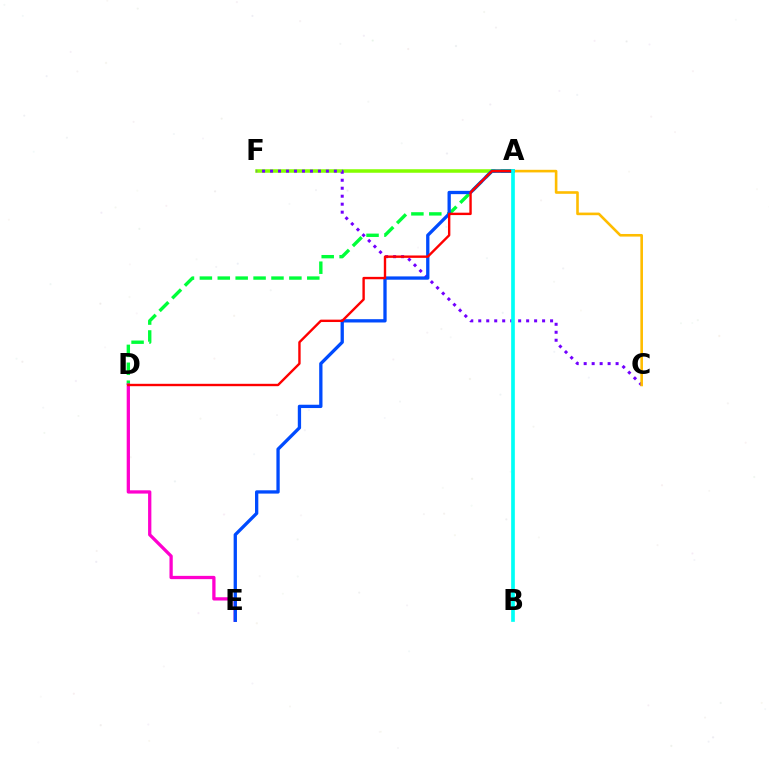{('A', 'F'): [{'color': '#84ff00', 'line_style': 'solid', 'thickness': 2.54}], ('C', 'F'): [{'color': '#7200ff', 'line_style': 'dotted', 'thickness': 2.17}], ('A', 'D'): [{'color': '#00ff39', 'line_style': 'dashed', 'thickness': 2.43}, {'color': '#ff0000', 'line_style': 'solid', 'thickness': 1.72}], ('A', 'C'): [{'color': '#ffbd00', 'line_style': 'solid', 'thickness': 1.88}], ('D', 'E'): [{'color': '#ff00cf', 'line_style': 'solid', 'thickness': 2.36}], ('A', 'E'): [{'color': '#004bff', 'line_style': 'solid', 'thickness': 2.38}], ('A', 'B'): [{'color': '#00fff6', 'line_style': 'solid', 'thickness': 2.66}]}